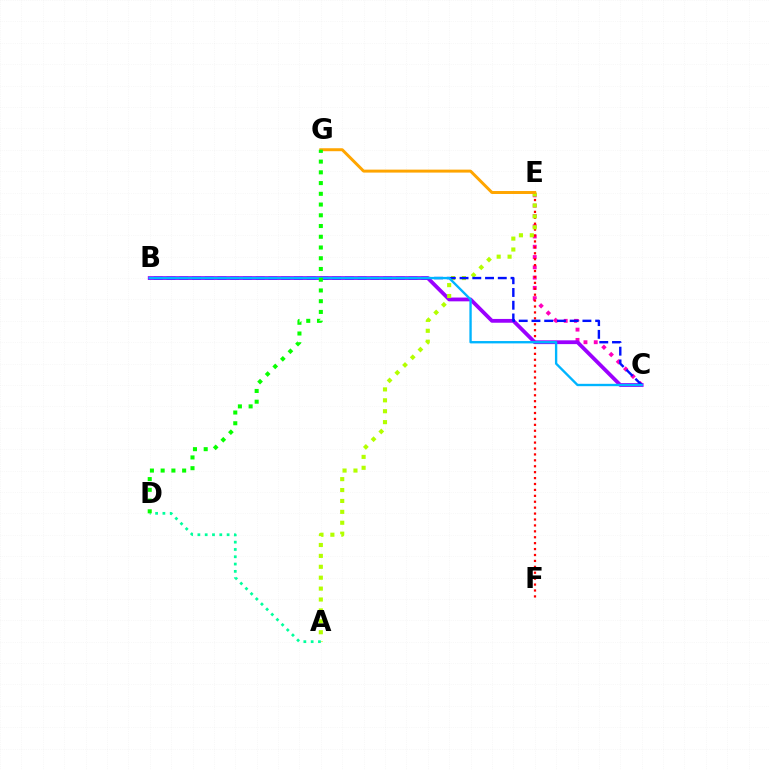{('C', 'E'): [{'color': '#ff00bd', 'line_style': 'dotted', 'thickness': 2.79}], ('B', 'C'): [{'color': '#9b00ff', 'line_style': 'solid', 'thickness': 2.73}, {'color': '#0010ff', 'line_style': 'dashed', 'thickness': 1.73}, {'color': '#00b5ff', 'line_style': 'solid', 'thickness': 1.7}], ('E', 'F'): [{'color': '#ff0000', 'line_style': 'dotted', 'thickness': 1.61}], ('A', 'E'): [{'color': '#b3ff00', 'line_style': 'dotted', 'thickness': 2.96}], ('A', 'D'): [{'color': '#00ff9d', 'line_style': 'dotted', 'thickness': 1.98}], ('E', 'G'): [{'color': '#ffa500', 'line_style': 'solid', 'thickness': 2.14}], ('D', 'G'): [{'color': '#08ff00', 'line_style': 'dotted', 'thickness': 2.92}]}